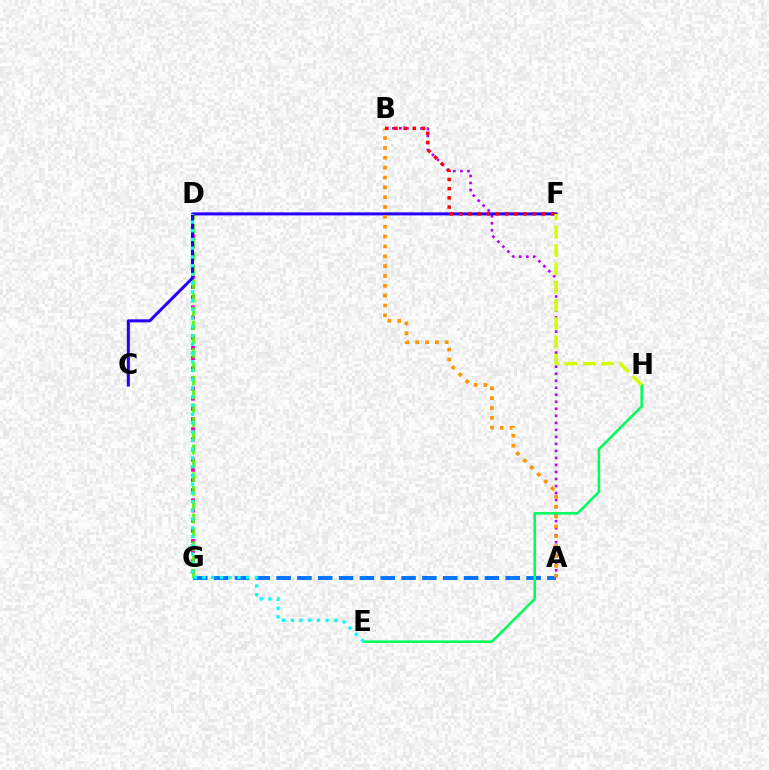{('A', 'G'): [{'color': '#0074ff', 'line_style': 'dashed', 'thickness': 2.83}], ('D', 'G'): [{'color': '#ff00ac', 'line_style': 'dotted', 'thickness': 2.76}, {'color': '#3dff00', 'line_style': 'dashed', 'thickness': 1.87}], ('A', 'B'): [{'color': '#b900ff', 'line_style': 'dotted', 'thickness': 1.91}, {'color': '#ff9400', 'line_style': 'dotted', 'thickness': 2.68}], ('E', 'H'): [{'color': '#00ff5c', 'line_style': 'solid', 'thickness': 1.85}], ('C', 'F'): [{'color': '#2500ff', 'line_style': 'solid', 'thickness': 2.18}], ('B', 'F'): [{'color': '#ff0000', 'line_style': 'dotted', 'thickness': 2.5}], ('D', 'E'): [{'color': '#00fff6', 'line_style': 'dotted', 'thickness': 2.37}], ('F', 'H'): [{'color': '#d1ff00', 'line_style': 'dashed', 'thickness': 2.48}]}